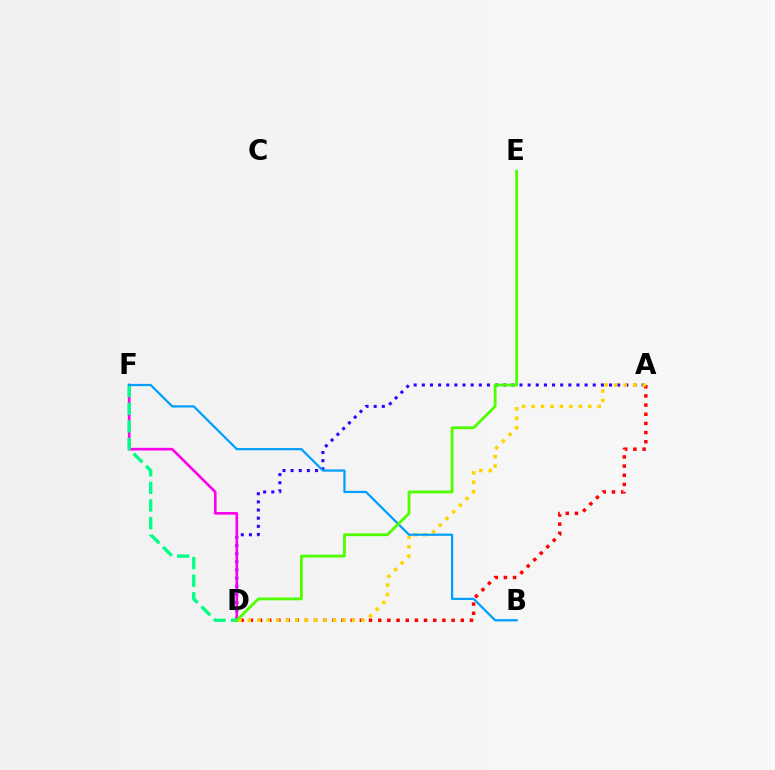{('A', 'D'): [{'color': '#3700ff', 'line_style': 'dotted', 'thickness': 2.21}, {'color': '#ff0000', 'line_style': 'dotted', 'thickness': 2.49}, {'color': '#ffd500', 'line_style': 'dotted', 'thickness': 2.57}], ('D', 'F'): [{'color': '#ff00ed', 'line_style': 'solid', 'thickness': 1.9}, {'color': '#00ff86', 'line_style': 'dashed', 'thickness': 2.39}], ('B', 'F'): [{'color': '#009eff', 'line_style': 'solid', 'thickness': 1.6}], ('D', 'E'): [{'color': '#4fff00', 'line_style': 'solid', 'thickness': 2.03}]}